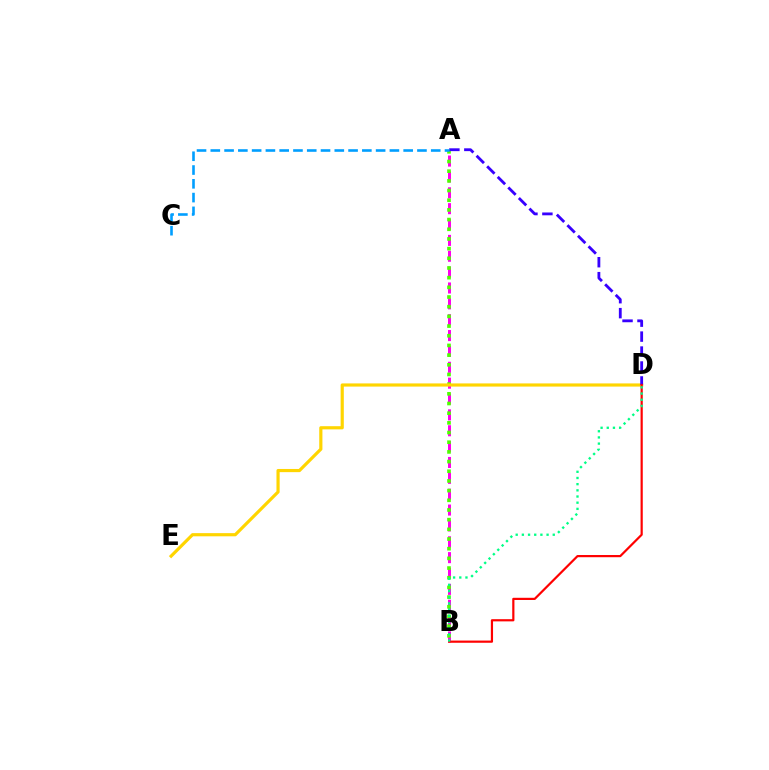{('A', 'B'): [{'color': '#ff00ed', 'line_style': 'dashed', 'thickness': 2.15}, {'color': '#4fff00', 'line_style': 'dotted', 'thickness': 2.63}], ('D', 'E'): [{'color': '#ffd500', 'line_style': 'solid', 'thickness': 2.29}], ('A', 'D'): [{'color': '#3700ff', 'line_style': 'dashed', 'thickness': 2.03}], ('B', 'D'): [{'color': '#ff0000', 'line_style': 'solid', 'thickness': 1.58}, {'color': '#00ff86', 'line_style': 'dotted', 'thickness': 1.68}], ('A', 'C'): [{'color': '#009eff', 'line_style': 'dashed', 'thickness': 1.87}]}